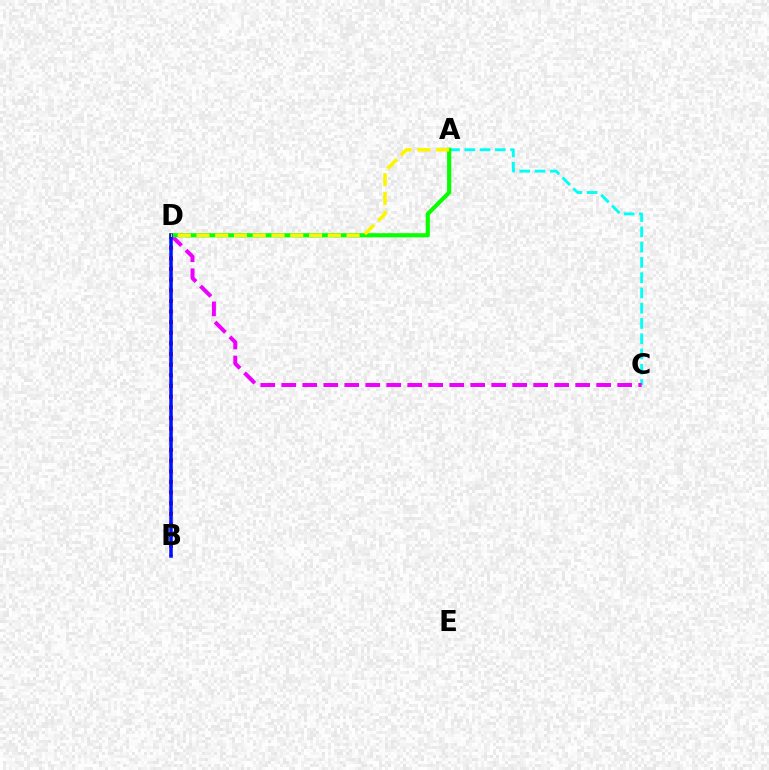{('A', 'C'): [{'color': '#00fff6', 'line_style': 'dashed', 'thickness': 2.07}], ('B', 'D'): [{'color': '#ff0000', 'line_style': 'dotted', 'thickness': 2.89}, {'color': '#0010ff', 'line_style': 'solid', 'thickness': 2.53}], ('C', 'D'): [{'color': '#ee00ff', 'line_style': 'dashed', 'thickness': 2.85}], ('A', 'D'): [{'color': '#08ff00', 'line_style': 'solid', 'thickness': 2.99}, {'color': '#fcf500', 'line_style': 'dashed', 'thickness': 2.55}]}